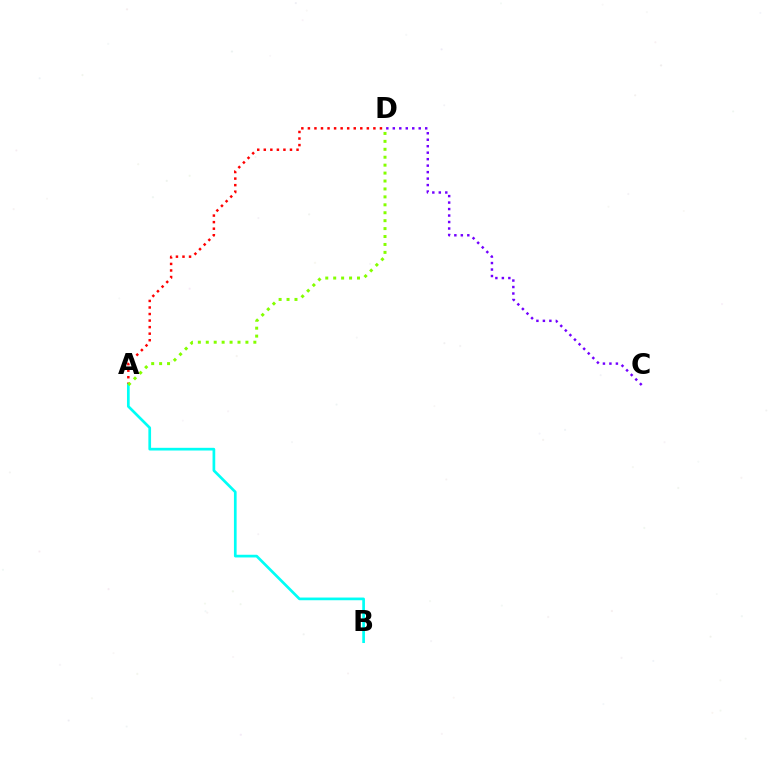{('A', 'D'): [{'color': '#ff0000', 'line_style': 'dotted', 'thickness': 1.78}, {'color': '#84ff00', 'line_style': 'dotted', 'thickness': 2.15}], ('A', 'B'): [{'color': '#00fff6', 'line_style': 'solid', 'thickness': 1.94}], ('C', 'D'): [{'color': '#7200ff', 'line_style': 'dotted', 'thickness': 1.76}]}